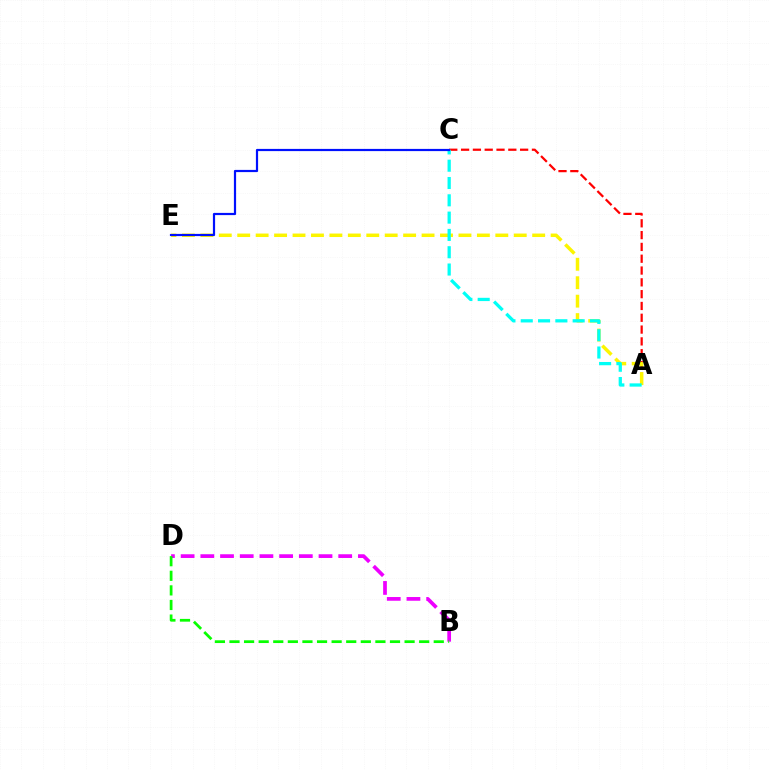{('B', 'D'): [{'color': '#ee00ff', 'line_style': 'dashed', 'thickness': 2.68}, {'color': '#08ff00', 'line_style': 'dashed', 'thickness': 1.98}], ('A', 'C'): [{'color': '#ff0000', 'line_style': 'dashed', 'thickness': 1.6}, {'color': '#00fff6', 'line_style': 'dashed', 'thickness': 2.35}], ('A', 'E'): [{'color': '#fcf500', 'line_style': 'dashed', 'thickness': 2.5}], ('C', 'E'): [{'color': '#0010ff', 'line_style': 'solid', 'thickness': 1.59}]}